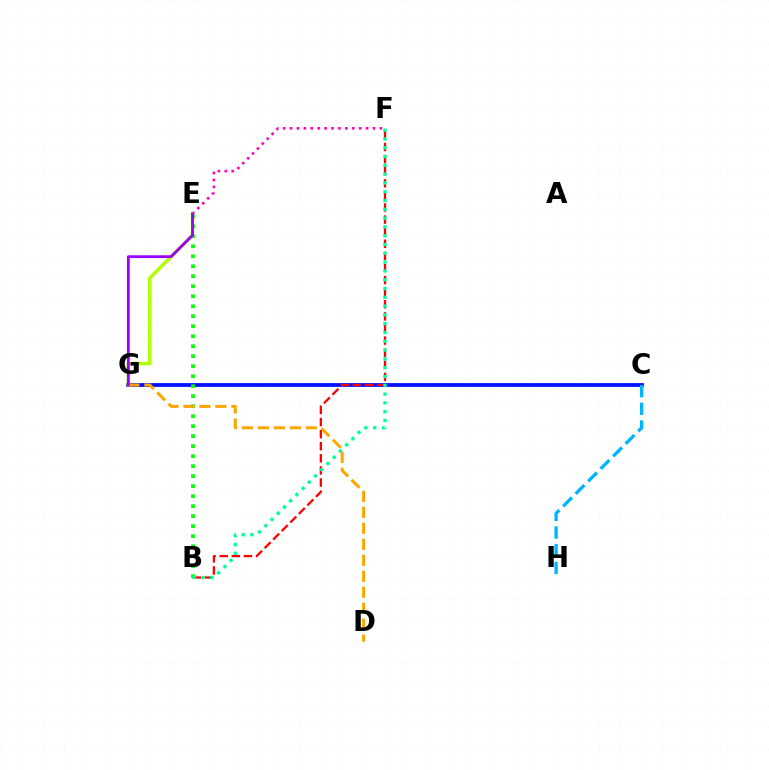{('E', 'F'): [{'color': '#ff00bd', 'line_style': 'dotted', 'thickness': 1.88}], ('C', 'G'): [{'color': '#0010ff', 'line_style': 'solid', 'thickness': 2.72}], ('B', 'F'): [{'color': '#ff0000', 'line_style': 'dashed', 'thickness': 1.64}, {'color': '#00ff9d', 'line_style': 'dotted', 'thickness': 2.39}], ('E', 'G'): [{'color': '#b3ff00', 'line_style': 'solid', 'thickness': 2.49}, {'color': '#9b00ff', 'line_style': 'solid', 'thickness': 2.02}], ('B', 'E'): [{'color': '#08ff00', 'line_style': 'dotted', 'thickness': 2.72}], ('C', 'H'): [{'color': '#00b5ff', 'line_style': 'dashed', 'thickness': 2.4}], ('D', 'G'): [{'color': '#ffa500', 'line_style': 'dashed', 'thickness': 2.17}]}